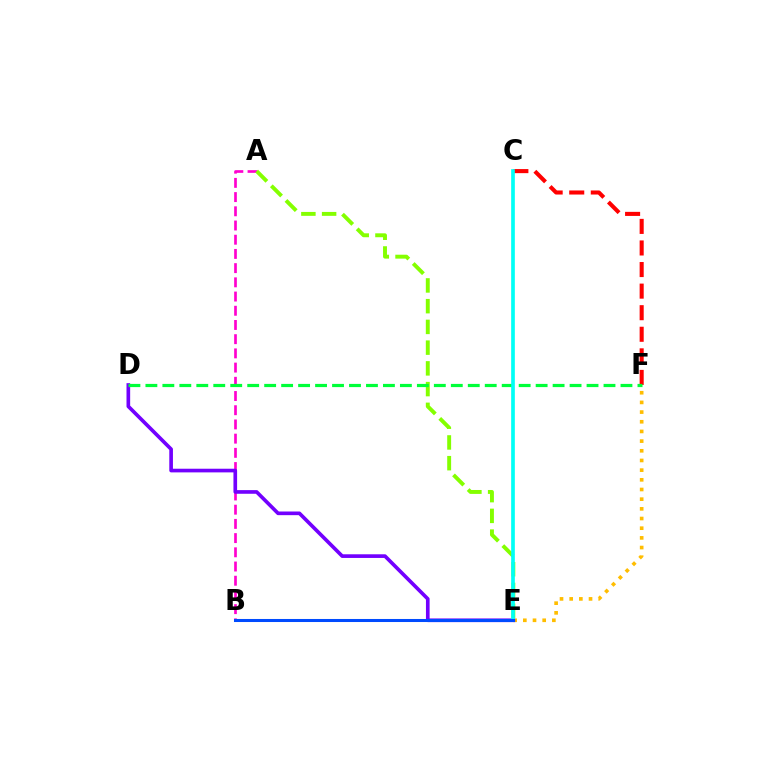{('E', 'F'): [{'color': '#ffbd00', 'line_style': 'dotted', 'thickness': 2.63}], ('C', 'F'): [{'color': '#ff0000', 'line_style': 'dashed', 'thickness': 2.93}], ('A', 'B'): [{'color': '#ff00cf', 'line_style': 'dashed', 'thickness': 1.93}], ('A', 'E'): [{'color': '#84ff00', 'line_style': 'dashed', 'thickness': 2.82}], ('D', 'E'): [{'color': '#7200ff', 'line_style': 'solid', 'thickness': 2.63}], ('D', 'F'): [{'color': '#00ff39', 'line_style': 'dashed', 'thickness': 2.3}], ('C', 'E'): [{'color': '#00fff6', 'line_style': 'solid', 'thickness': 2.65}], ('B', 'E'): [{'color': '#004bff', 'line_style': 'solid', 'thickness': 2.19}]}